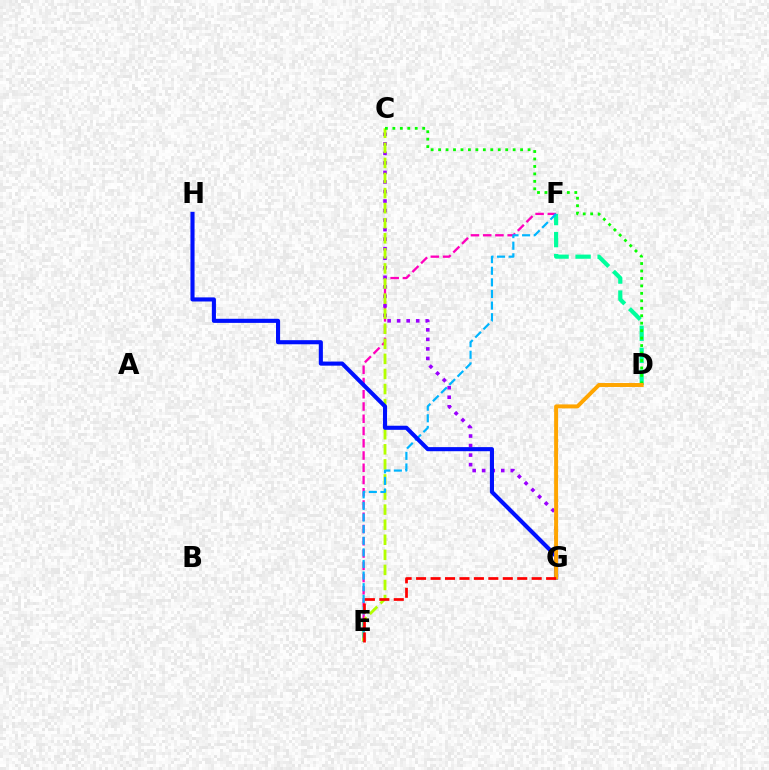{('E', 'F'): [{'color': '#ff00bd', 'line_style': 'dashed', 'thickness': 1.66}, {'color': '#00b5ff', 'line_style': 'dashed', 'thickness': 1.58}], ('C', 'G'): [{'color': '#9b00ff', 'line_style': 'dotted', 'thickness': 2.59}], ('D', 'F'): [{'color': '#00ff9d', 'line_style': 'dashed', 'thickness': 2.99}], ('C', 'E'): [{'color': '#b3ff00', 'line_style': 'dashed', 'thickness': 2.05}], ('C', 'D'): [{'color': '#08ff00', 'line_style': 'dotted', 'thickness': 2.03}], ('G', 'H'): [{'color': '#0010ff', 'line_style': 'solid', 'thickness': 2.95}], ('D', 'G'): [{'color': '#ffa500', 'line_style': 'solid', 'thickness': 2.85}], ('E', 'G'): [{'color': '#ff0000', 'line_style': 'dashed', 'thickness': 1.96}]}